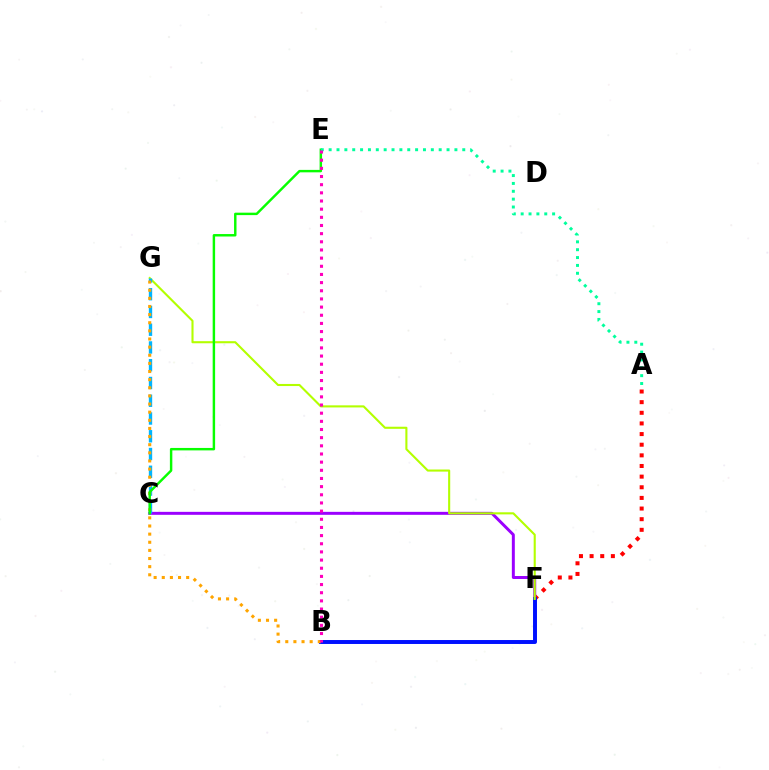{('A', 'F'): [{'color': '#ff0000', 'line_style': 'dotted', 'thickness': 2.89}], ('C', 'F'): [{'color': '#9b00ff', 'line_style': 'solid', 'thickness': 2.14}], ('B', 'F'): [{'color': '#0010ff', 'line_style': 'solid', 'thickness': 2.84}], ('F', 'G'): [{'color': '#b3ff00', 'line_style': 'solid', 'thickness': 1.51}], ('C', 'G'): [{'color': '#00b5ff', 'line_style': 'dashed', 'thickness': 2.41}], ('B', 'G'): [{'color': '#ffa500', 'line_style': 'dotted', 'thickness': 2.21}], ('C', 'E'): [{'color': '#08ff00', 'line_style': 'solid', 'thickness': 1.76}], ('A', 'E'): [{'color': '#00ff9d', 'line_style': 'dotted', 'thickness': 2.14}], ('B', 'E'): [{'color': '#ff00bd', 'line_style': 'dotted', 'thickness': 2.22}]}